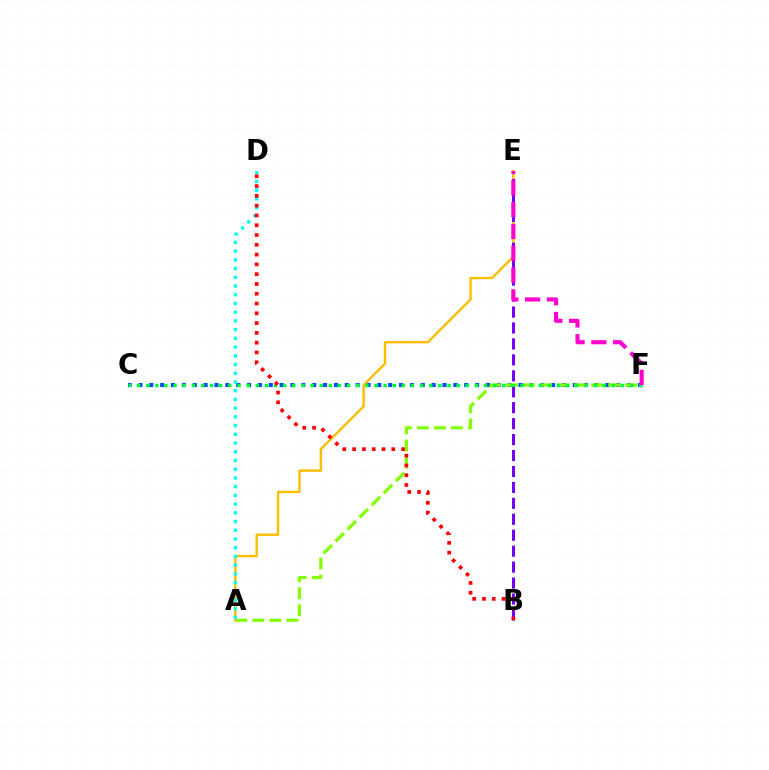{('C', 'F'): [{'color': '#004bff', 'line_style': 'dotted', 'thickness': 2.95}, {'color': '#00ff39', 'line_style': 'dotted', 'thickness': 2.48}], ('A', 'F'): [{'color': '#84ff00', 'line_style': 'dashed', 'thickness': 2.32}], ('A', 'E'): [{'color': '#ffbd00', 'line_style': 'solid', 'thickness': 1.73}], ('B', 'E'): [{'color': '#7200ff', 'line_style': 'dashed', 'thickness': 2.17}], ('A', 'D'): [{'color': '#00fff6', 'line_style': 'dotted', 'thickness': 2.37}], ('E', 'F'): [{'color': '#ff00cf', 'line_style': 'dashed', 'thickness': 2.96}], ('B', 'D'): [{'color': '#ff0000', 'line_style': 'dotted', 'thickness': 2.66}]}